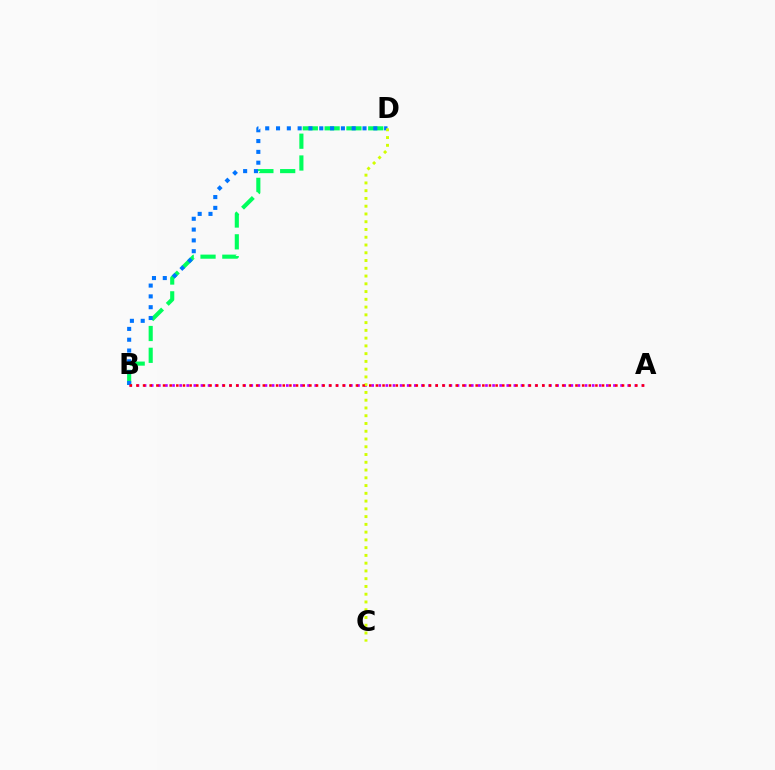{('B', 'D'): [{'color': '#00ff5c', 'line_style': 'dashed', 'thickness': 2.96}, {'color': '#0074ff', 'line_style': 'dotted', 'thickness': 2.94}], ('A', 'B'): [{'color': '#b900ff', 'line_style': 'dotted', 'thickness': 1.93}, {'color': '#ff0000', 'line_style': 'dotted', 'thickness': 1.81}], ('C', 'D'): [{'color': '#d1ff00', 'line_style': 'dotted', 'thickness': 2.11}]}